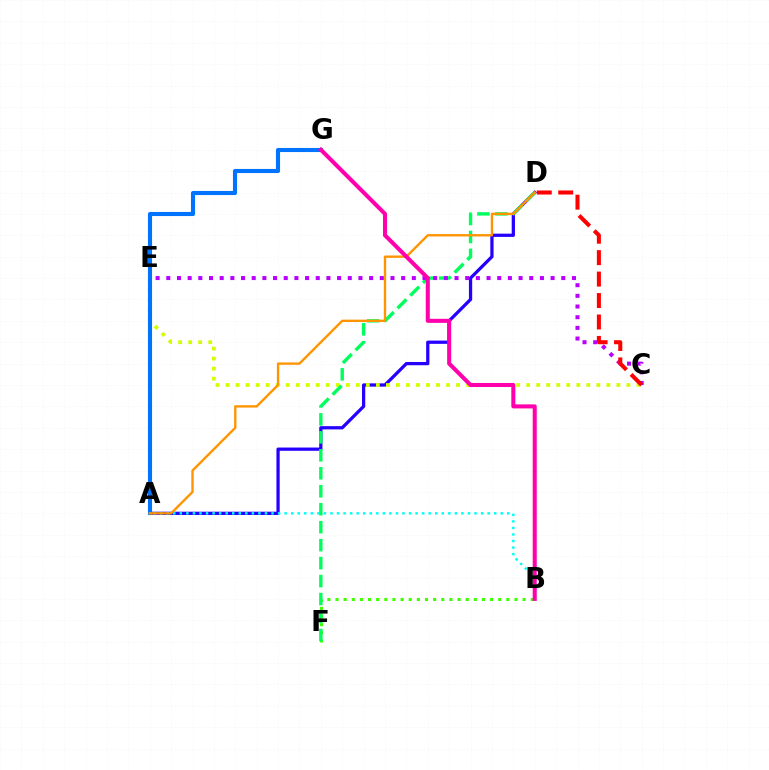{('A', 'D'): [{'color': '#2500ff', 'line_style': 'solid', 'thickness': 2.34}, {'color': '#ff9400', 'line_style': 'solid', 'thickness': 1.7}], ('B', 'F'): [{'color': '#3dff00', 'line_style': 'dotted', 'thickness': 2.21}], ('A', 'B'): [{'color': '#00fff6', 'line_style': 'dotted', 'thickness': 1.78}], ('C', 'E'): [{'color': '#d1ff00', 'line_style': 'dotted', 'thickness': 2.72}, {'color': '#b900ff', 'line_style': 'dotted', 'thickness': 2.9}], ('A', 'G'): [{'color': '#0074ff', 'line_style': 'solid', 'thickness': 2.95}], ('D', 'F'): [{'color': '#00ff5c', 'line_style': 'dashed', 'thickness': 2.44}], ('C', 'D'): [{'color': '#ff0000', 'line_style': 'dashed', 'thickness': 2.91}], ('B', 'G'): [{'color': '#ff00ac', 'line_style': 'solid', 'thickness': 2.91}]}